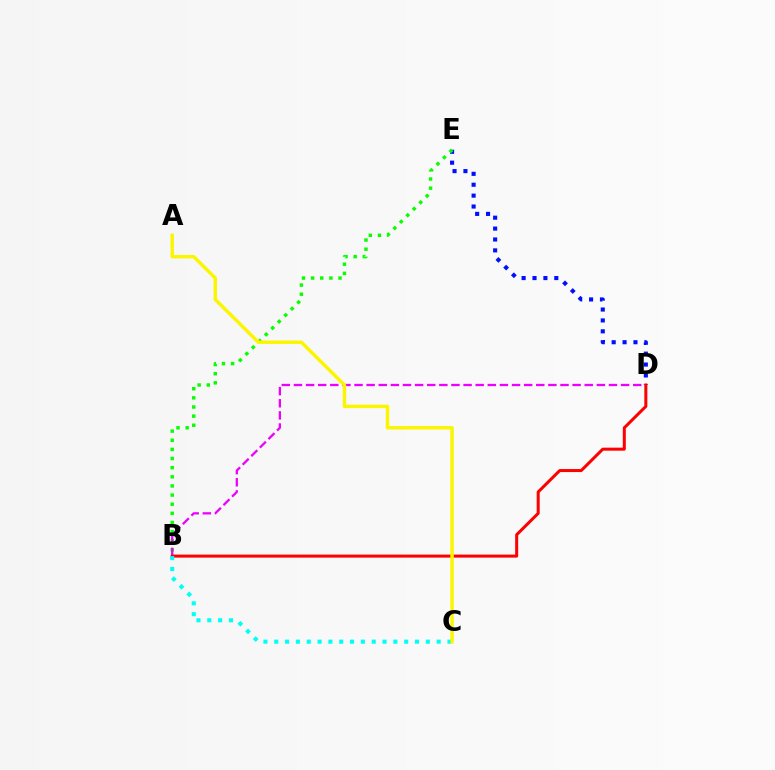{('D', 'E'): [{'color': '#0010ff', 'line_style': 'dotted', 'thickness': 2.96}], ('B', 'E'): [{'color': '#08ff00', 'line_style': 'dotted', 'thickness': 2.48}], ('B', 'D'): [{'color': '#ee00ff', 'line_style': 'dashed', 'thickness': 1.65}, {'color': '#ff0000', 'line_style': 'solid', 'thickness': 2.17}], ('B', 'C'): [{'color': '#00fff6', 'line_style': 'dotted', 'thickness': 2.94}], ('A', 'C'): [{'color': '#fcf500', 'line_style': 'solid', 'thickness': 2.47}]}